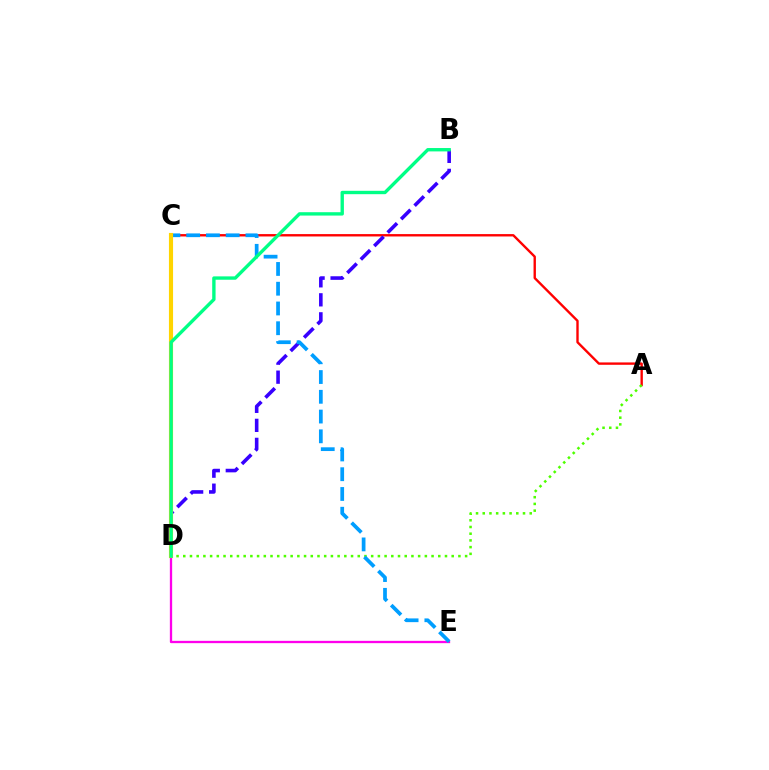{('D', 'E'): [{'color': '#ff00ed', 'line_style': 'solid', 'thickness': 1.66}], ('A', 'C'): [{'color': '#ff0000', 'line_style': 'solid', 'thickness': 1.71}], ('A', 'D'): [{'color': '#4fff00', 'line_style': 'dotted', 'thickness': 1.82}], ('B', 'D'): [{'color': '#3700ff', 'line_style': 'dashed', 'thickness': 2.58}, {'color': '#00ff86', 'line_style': 'solid', 'thickness': 2.42}], ('C', 'E'): [{'color': '#009eff', 'line_style': 'dashed', 'thickness': 2.68}], ('C', 'D'): [{'color': '#ffd500', 'line_style': 'solid', 'thickness': 2.97}]}